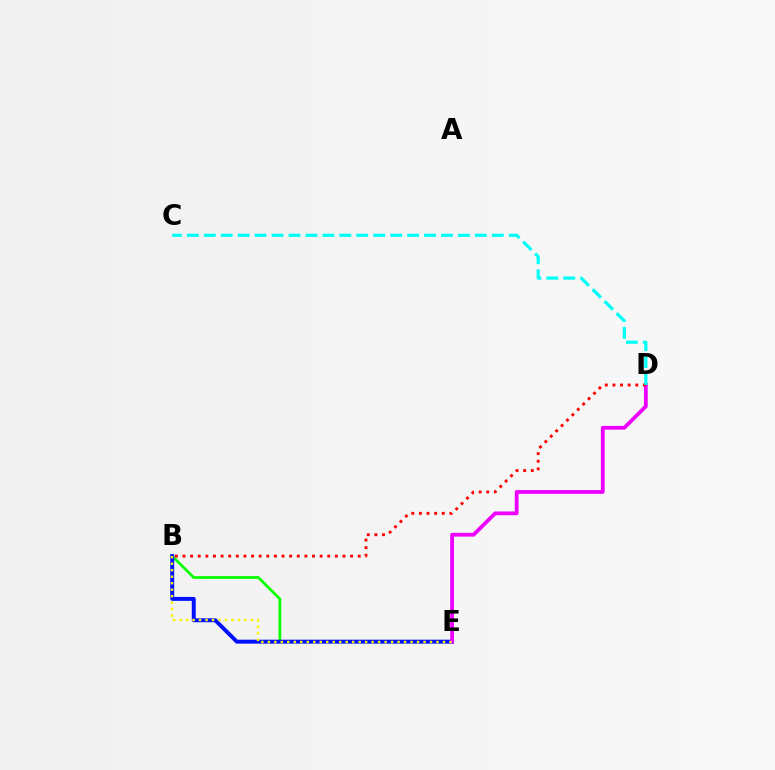{('B', 'E'): [{'color': '#08ff00', 'line_style': 'solid', 'thickness': 1.98}, {'color': '#0010ff', 'line_style': 'solid', 'thickness': 2.84}, {'color': '#fcf500', 'line_style': 'dotted', 'thickness': 1.76}], ('D', 'E'): [{'color': '#ee00ff', 'line_style': 'solid', 'thickness': 2.72}], ('B', 'D'): [{'color': '#ff0000', 'line_style': 'dotted', 'thickness': 2.07}], ('C', 'D'): [{'color': '#00fff6', 'line_style': 'dashed', 'thickness': 2.3}]}